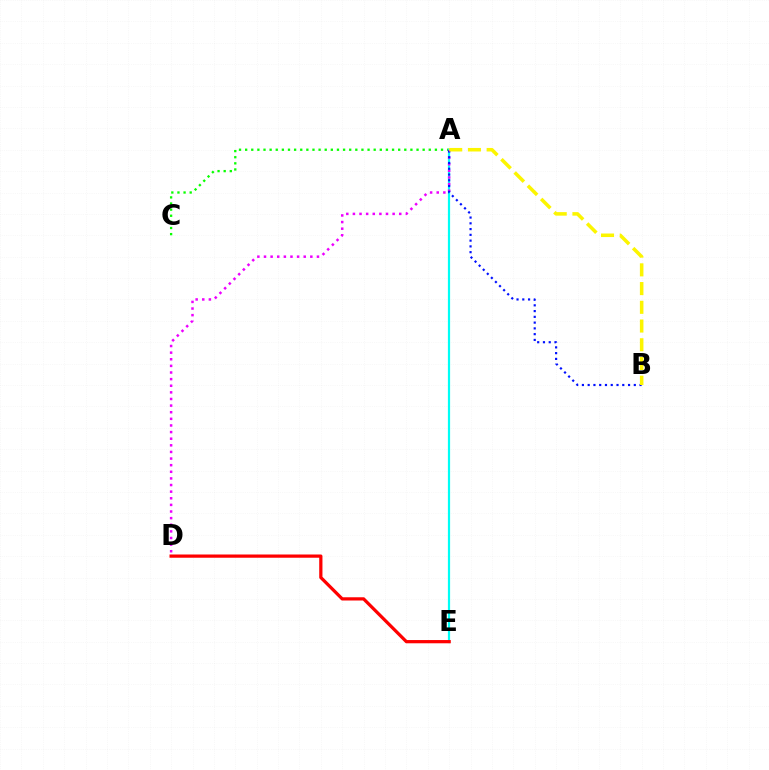{('A', 'C'): [{'color': '#08ff00', 'line_style': 'dotted', 'thickness': 1.66}], ('A', 'E'): [{'color': '#00fff6', 'line_style': 'solid', 'thickness': 1.59}], ('A', 'D'): [{'color': '#ee00ff', 'line_style': 'dotted', 'thickness': 1.8}], ('A', 'B'): [{'color': '#0010ff', 'line_style': 'dotted', 'thickness': 1.57}, {'color': '#fcf500', 'line_style': 'dashed', 'thickness': 2.54}], ('D', 'E'): [{'color': '#ff0000', 'line_style': 'solid', 'thickness': 2.33}]}